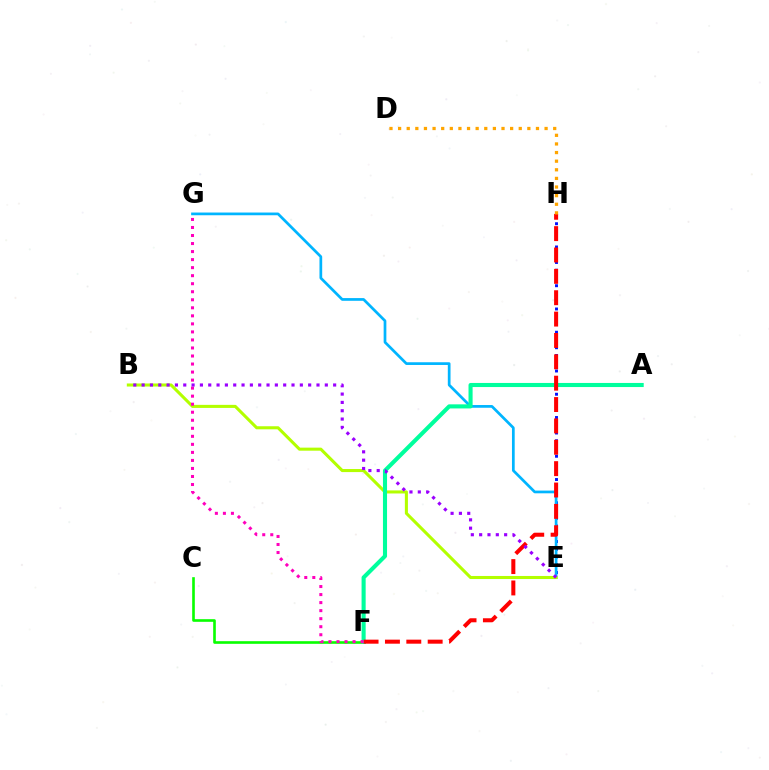{('C', 'F'): [{'color': '#08ff00', 'line_style': 'solid', 'thickness': 1.9}], ('E', 'H'): [{'color': '#0010ff', 'line_style': 'dotted', 'thickness': 2.11}], ('E', 'G'): [{'color': '#00b5ff', 'line_style': 'solid', 'thickness': 1.96}], ('B', 'E'): [{'color': '#b3ff00', 'line_style': 'solid', 'thickness': 2.2}, {'color': '#9b00ff', 'line_style': 'dotted', 'thickness': 2.26}], ('A', 'F'): [{'color': '#00ff9d', 'line_style': 'solid', 'thickness': 2.94}], ('F', 'H'): [{'color': '#ff0000', 'line_style': 'dashed', 'thickness': 2.9}], ('F', 'G'): [{'color': '#ff00bd', 'line_style': 'dotted', 'thickness': 2.18}], ('D', 'H'): [{'color': '#ffa500', 'line_style': 'dotted', 'thickness': 2.34}]}